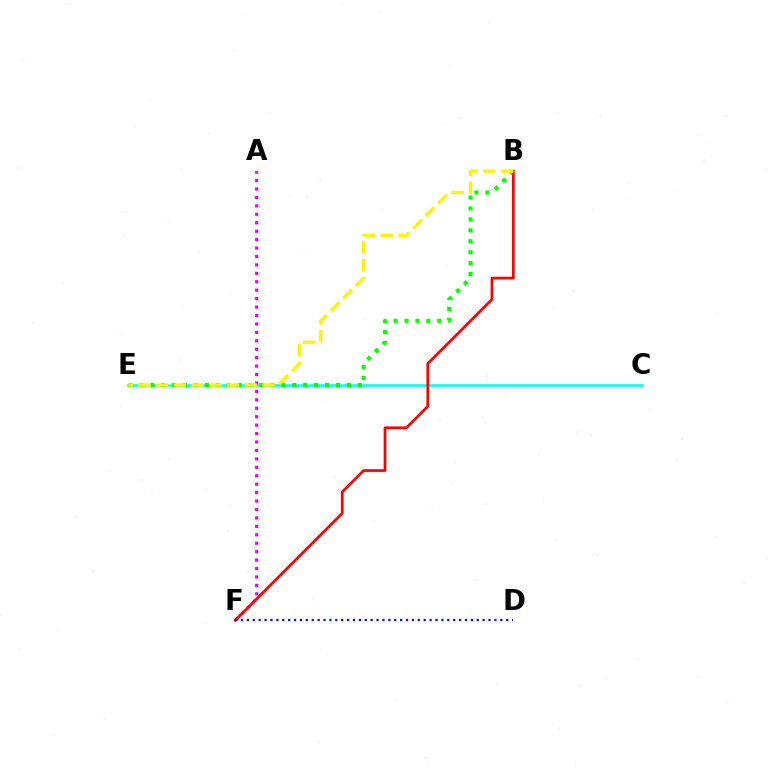{('C', 'E'): [{'color': '#00fff6', 'line_style': 'solid', 'thickness': 1.85}], ('B', 'E'): [{'color': '#08ff00', 'line_style': 'dotted', 'thickness': 2.97}, {'color': '#fcf500', 'line_style': 'dashed', 'thickness': 2.41}], ('A', 'F'): [{'color': '#ee00ff', 'line_style': 'dotted', 'thickness': 2.29}], ('B', 'F'): [{'color': '#ff0000', 'line_style': 'solid', 'thickness': 1.94}], ('D', 'F'): [{'color': '#0010ff', 'line_style': 'dotted', 'thickness': 1.6}]}